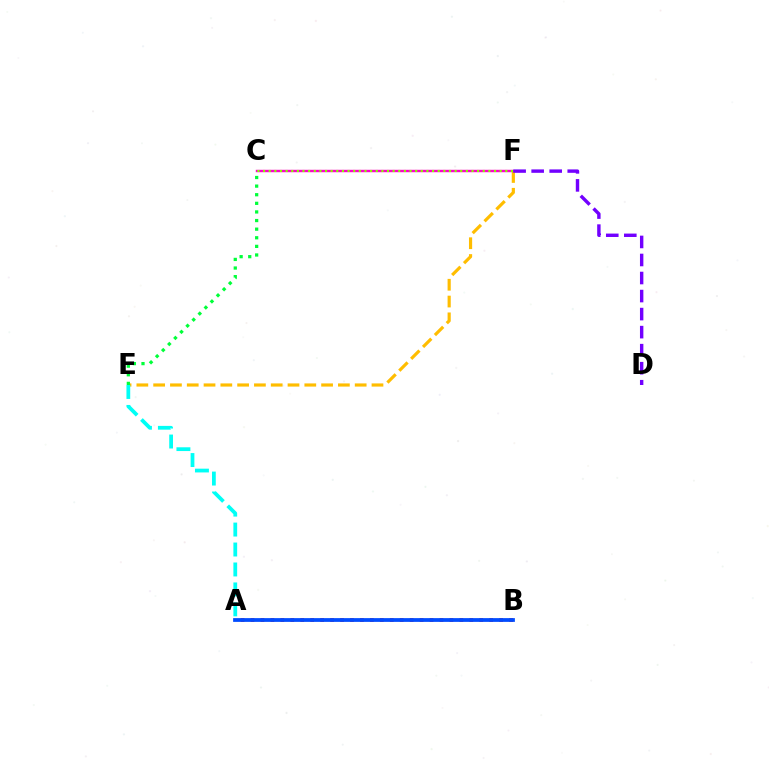{('A', 'B'): [{'color': '#ff0000', 'line_style': 'dotted', 'thickness': 2.7}, {'color': '#004bff', 'line_style': 'solid', 'thickness': 2.7}], ('E', 'F'): [{'color': '#ffbd00', 'line_style': 'dashed', 'thickness': 2.28}], ('A', 'E'): [{'color': '#00fff6', 'line_style': 'dashed', 'thickness': 2.71}], ('C', 'F'): [{'color': '#ff00cf', 'line_style': 'solid', 'thickness': 1.75}, {'color': '#84ff00', 'line_style': 'dotted', 'thickness': 1.53}], ('C', 'E'): [{'color': '#00ff39', 'line_style': 'dotted', 'thickness': 2.34}], ('D', 'F'): [{'color': '#7200ff', 'line_style': 'dashed', 'thickness': 2.45}]}